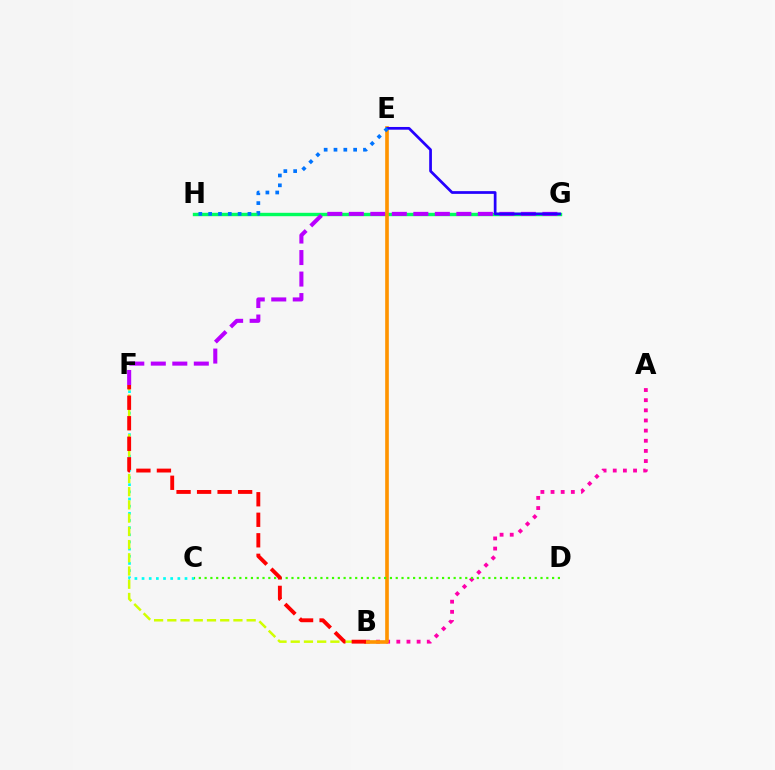{('G', 'H'): [{'color': '#00ff5c', 'line_style': 'solid', 'thickness': 2.44}], ('F', 'G'): [{'color': '#b900ff', 'line_style': 'dashed', 'thickness': 2.92}], ('A', 'B'): [{'color': '#ff00ac', 'line_style': 'dotted', 'thickness': 2.76}], ('C', 'F'): [{'color': '#00fff6', 'line_style': 'dotted', 'thickness': 1.94}], ('B', 'F'): [{'color': '#d1ff00', 'line_style': 'dashed', 'thickness': 1.8}, {'color': '#ff0000', 'line_style': 'dashed', 'thickness': 2.79}], ('B', 'E'): [{'color': '#ff9400', 'line_style': 'solid', 'thickness': 2.62}], ('C', 'D'): [{'color': '#3dff00', 'line_style': 'dotted', 'thickness': 1.57}], ('E', 'G'): [{'color': '#2500ff', 'line_style': 'solid', 'thickness': 1.96}], ('E', 'H'): [{'color': '#0074ff', 'line_style': 'dotted', 'thickness': 2.67}]}